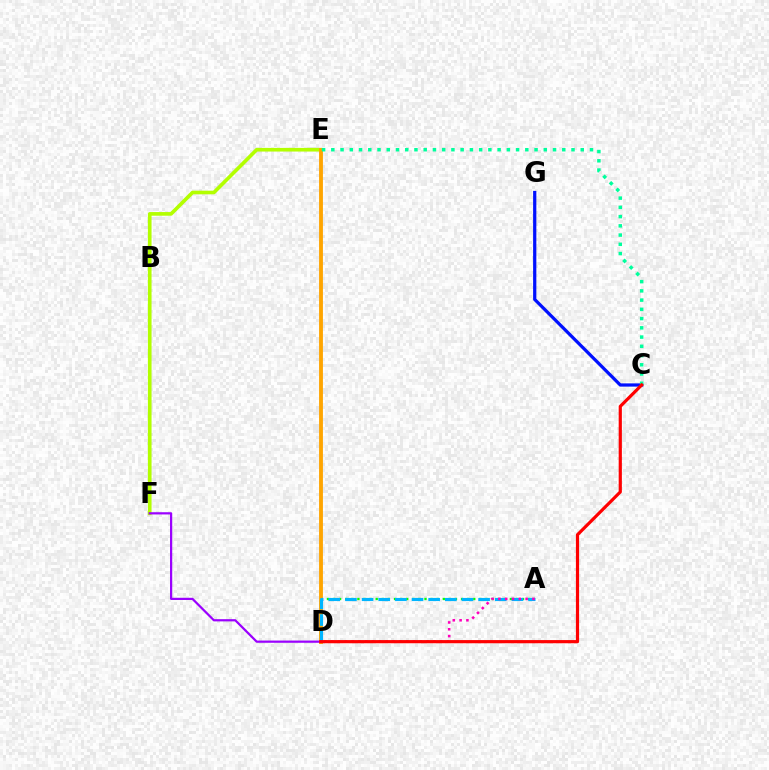{('A', 'D'): [{'color': '#08ff00', 'line_style': 'dotted', 'thickness': 1.66}, {'color': '#00b5ff', 'line_style': 'dashed', 'thickness': 2.26}, {'color': '#ff00bd', 'line_style': 'dotted', 'thickness': 1.85}], ('E', 'F'): [{'color': '#b3ff00', 'line_style': 'solid', 'thickness': 2.62}], ('D', 'E'): [{'color': '#ffa500', 'line_style': 'solid', 'thickness': 2.77}], ('C', 'G'): [{'color': '#0010ff', 'line_style': 'solid', 'thickness': 2.33}], ('D', 'F'): [{'color': '#9b00ff', 'line_style': 'solid', 'thickness': 1.6}], ('C', 'E'): [{'color': '#00ff9d', 'line_style': 'dotted', 'thickness': 2.51}], ('C', 'D'): [{'color': '#ff0000', 'line_style': 'solid', 'thickness': 2.29}]}